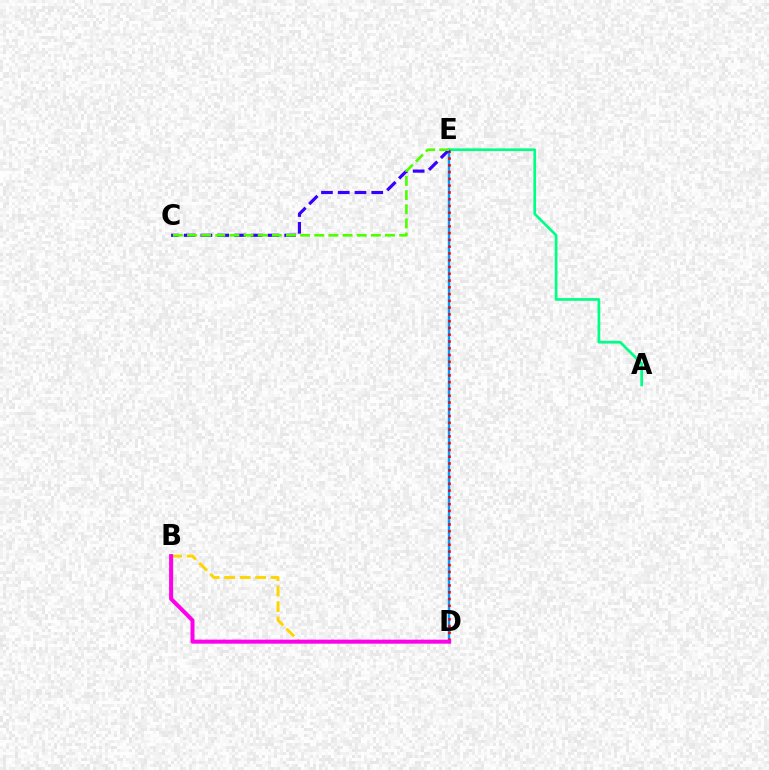{('D', 'E'): [{'color': '#009eff', 'line_style': 'solid', 'thickness': 1.74}, {'color': '#ff0000', 'line_style': 'dotted', 'thickness': 1.84}], ('B', 'D'): [{'color': '#ffd500', 'line_style': 'dashed', 'thickness': 2.11}, {'color': '#ff00ed', 'line_style': 'solid', 'thickness': 2.89}], ('A', 'E'): [{'color': '#00ff86', 'line_style': 'solid', 'thickness': 1.94}], ('C', 'E'): [{'color': '#3700ff', 'line_style': 'dashed', 'thickness': 2.28}, {'color': '#4fff00', 'line_style': 'dashed', 'thickness': 1.92}]}